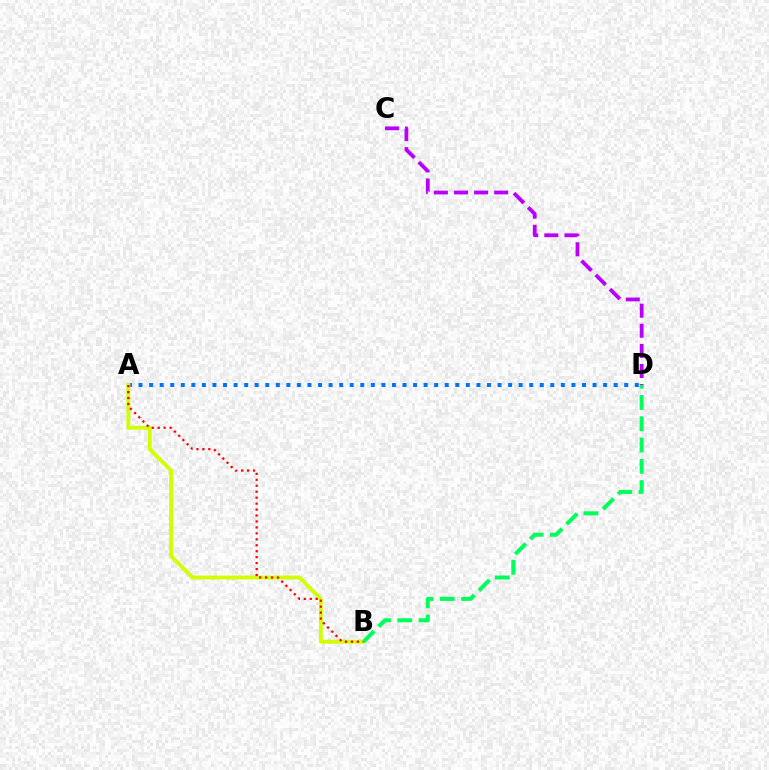{('A', 'D'): [{'color': '#0074ff', 'line_style': 'dotted', 'thickness': 2.87}], ('A', 'B'): [{'color': '#d1ff00', 'line_style': 'solid', 'thickness': 2.77}, {'color': '#ff0000', 'line_style': 'dotted', 'thickness': 1.62}], ('B', 'D'): [{'color': '#00ff5c', 'line_style': 'dashed', 'thickness': 2.89}], ('C', 'D'): [{'color': '#b900ff', 'line_style': 'dashed', 'thickness': 2.73}]}